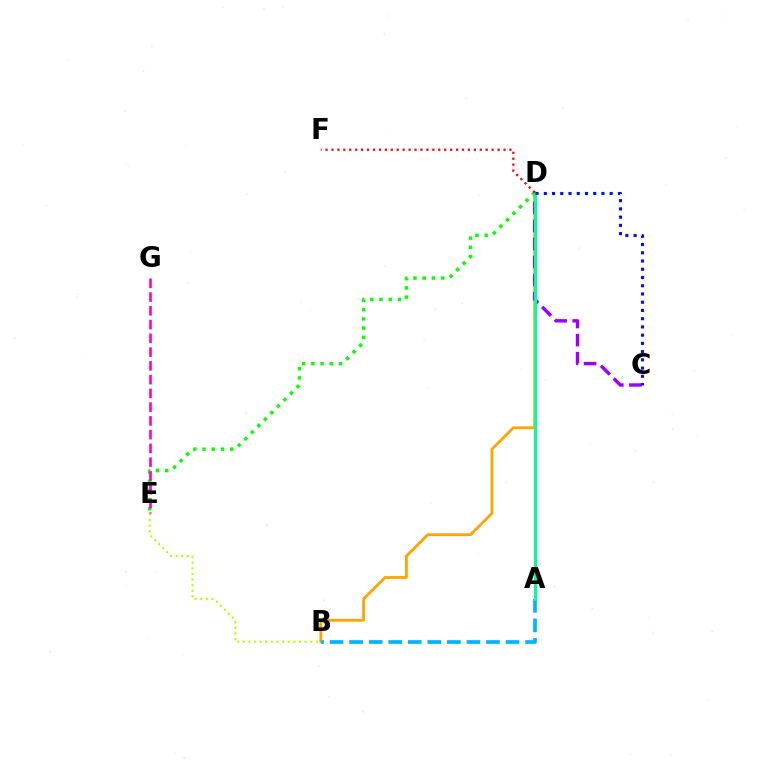{('B', 'D'): [{'color': '#ffa500', 'line_style': 'solid', 'thickness': 2.05}], ('C', 'D'): [{'color': '#9b00ff', 'line_style': 'dashed', 'thickness': 2.45}, {'color': '#0010ff', 'line_style': 'dotted', 'thickness': 2.24}], ('B', 'E'): [{'color': '#b3ff00', 'line_style': 'dotted', 'thickness': 1.52}], ('A', 'B'): [{'color': '#00b5ff', 'line_style': 'dashed', 'thickness': 2.66}], ('D', 'E'): [{'color': '#08ff00', 'line_style': 'dotted', 'thickness': 2.51}], ('A', 'D'): [{'color': '#00ff9d', 'line_style': 'solid', 'thickness': 2.19}], ('E', 'G'): [{'color': '#ff00bd', 'line_style': 'dashed', 'thickness': 1.87}], ('D', 'F'): [{'color': '#ff0000', 'line_style': 'dotted', 'thickness': 1.61}]}